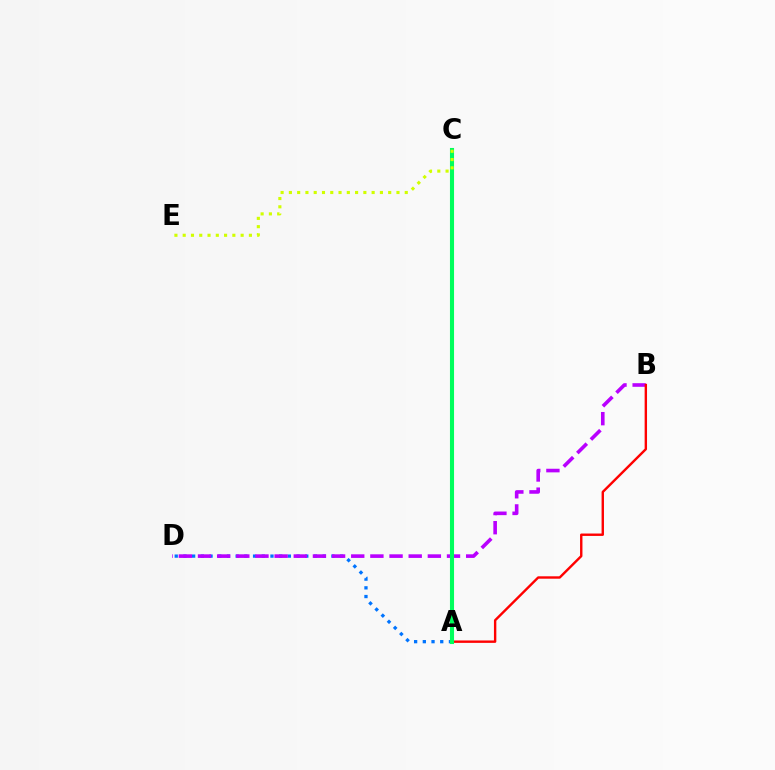{('A', 'D'): [{'color': '#0074ff', 'line_style': 'dotted', 'thickness': 2.36}], ('B', 'D'): [{'color': '#b900ff', 'line_style': 'dashed', 'thickness': 2.6}], ('A', 'B'): [{'color': '#ff0000', 'line_style': 'solid', 'thickness': 1.73}], ('A', 'C'): [{'color': '#00ff5c', 'line_style': 'solid', 'thickness': 2.94}], ('C', 'E'): [{'color': '#d1ff00', 'line_style': 'dotted', 'thickness': 2.25}]}